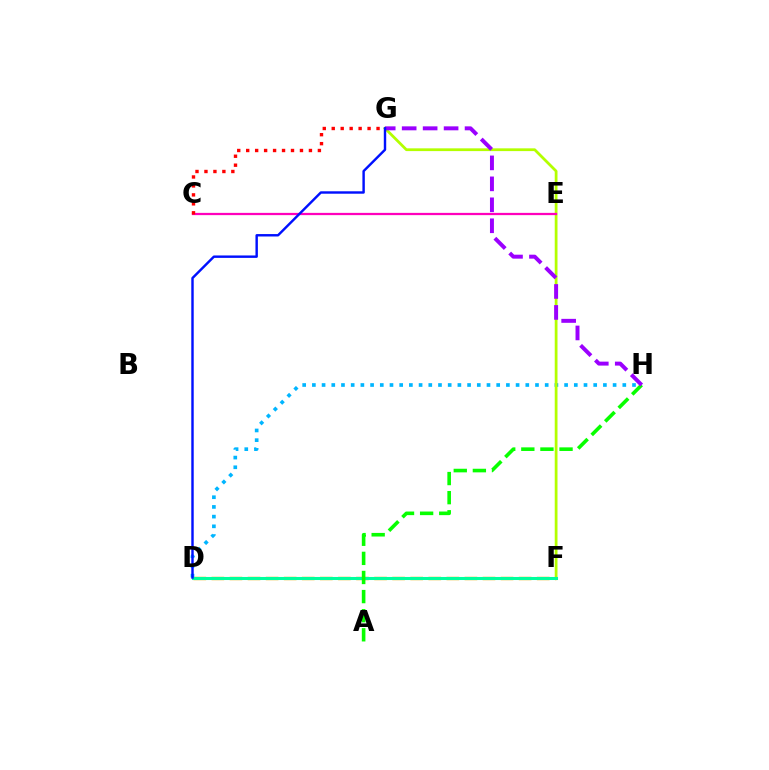{('D', 'F'): [{'color': '#ffa500', 'line_style': 'dashed', 'thickness': 2.46}, {'color': '#00ff9d', 'line_style': 'solid', 'thickness': 2.21}], ('D', 'H'): [{'color': '#00b5ff', 'line_style': 'dotted', 'thickness': 2.64}], ('F', 'G'): [{'color': '#b3ff00', 'line_style': 'solid', 'thickness': 1.99}], ('C', 'E'): [{'color': '#ff00bd', 'line_style': 'solid', 'thickness': 1.62}], ('C', 'G'): [{'color': '#ff0000', 'line_style': 'dotted', 'thickness': 2.43}], ('A', 'H'): [{'color': '#08ff00', 'line_style': 'dashed', 'thickness': 2.6}], ('G', 'H'): [{'color': '#9b00ff', 'line_style': 'dashed', 'thickness': 2.85}], ('D', 'G'): [{'color': '#0010ff', 'line_style': 'solid', 'thickness': 1.75}]}